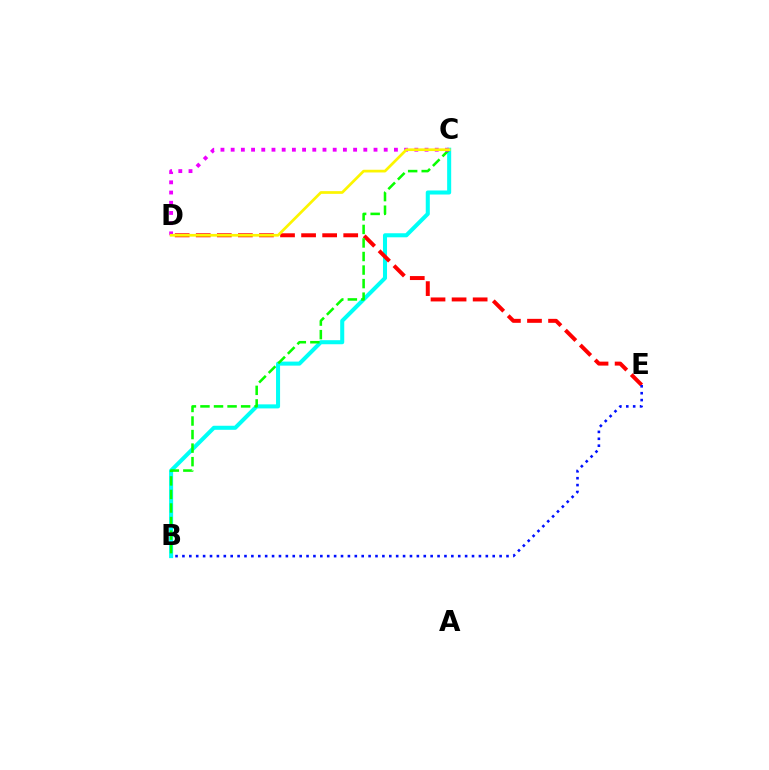{('B', 'C'): [{'color': '#00fff6', 'line_style': 'solid', 'thickness': 2.91}, {'color': '#08ff00', 'line_style': 'dashed', 'thickness': 1.84}], ('D', 'E'): [{'color': '#ff0000', 'line_style': 'dashed', 'thickness': 2.86}], ('C', 'D'): [{'color': '#ee00ff', 'line_style': 'dotted', 'thickness': 2.77}, {'color': '#fcf500', 'line_style': 'solid', 'thickness': 1.95}], ('B', 'E'): [{'color': '#0010ff', 'line_style': 'dotted', 'thickness': 1.87}]}